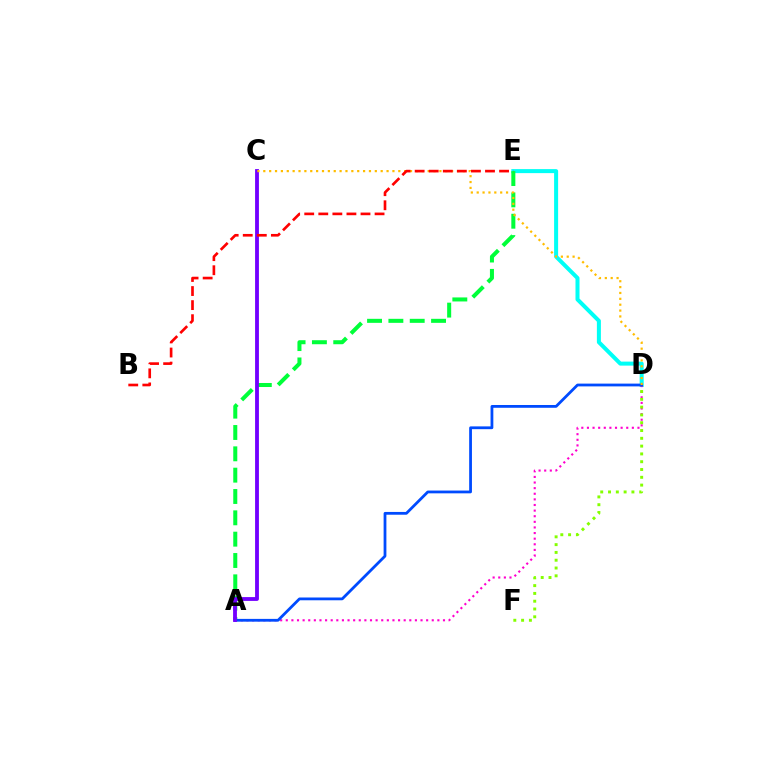{('D', 'E'): [{'color': '#00fff6', 'line_style': 'solid', 'thickness': 2.89}], ('A', 'D'): [{'color': '#ff00cf', 'line_style': 'dotted', 'thickness': 1.53}, {'color': '#004bff', 'line_style': 'solid', 'thickness': 2.0}], ('D', 'F'): [{'color': '#84ff00', 'line_style': 'dotted', 'thickness': 2.12}], ('A', 'E'): [{'color': '#00ff39', 'line_style': 'dashed', 'thickness': 2.9}], ('A', 'C'): [{'color': '#7200ff', 'line_style': 'solid', 'thickness': 2.75}], ('C', 'D'): [{'color': '#ffbd00', 'line_style': 'dotted', 'thickness': 1.59}], ('B', 'E'): [{'color': '#ff0000', 'line_style': 'dashed', 'thickness': 1.91}]}